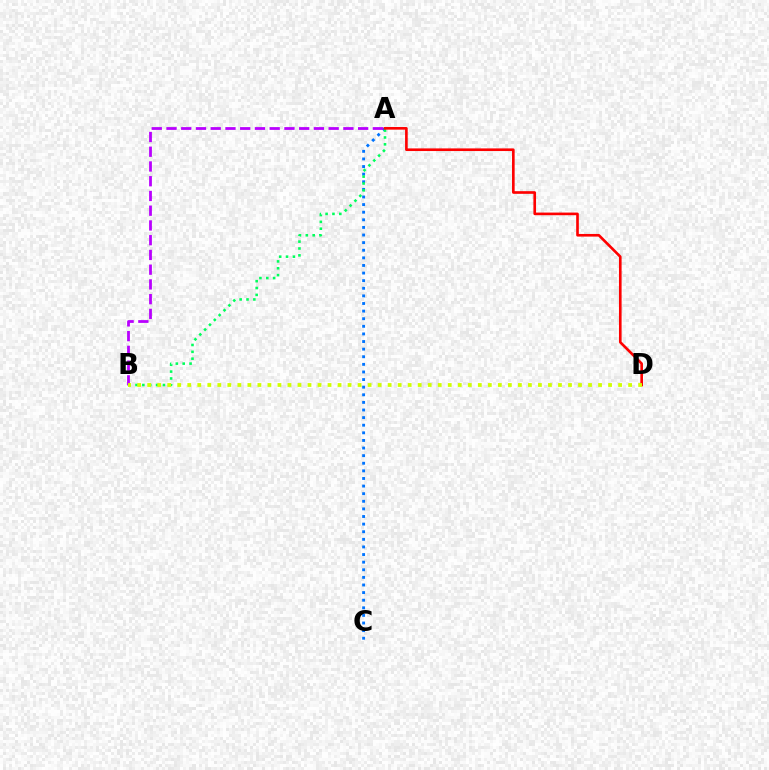{('A', 'C'): [{'color': '#0074ff', 'line_style': 'dotted', 'thickness': 2.07}], ('A', 'B'): [{'color': '#00ff5c', 'line_style': 'dotted', 'thickness': 1.86}, {'color': '#b900ff', 'line_style': 'dashed', 'thickness': 2.0}], ('A', 'D'): [{'color': '#ff0000', 'line_style': 'solid', 'thickness': 1.9}], ('B', 'D'): [{'color': '#d1ff00', 'line_style': 'dotted', 'thickness': 2.72}]}